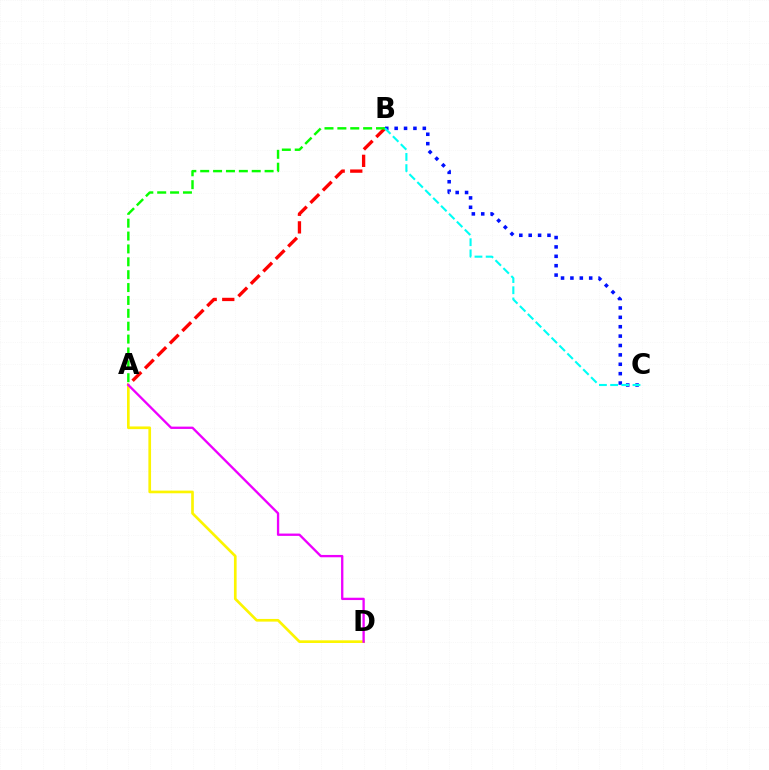{('A', 'D'): [{'color': '#fcf500', 'line_style': 'solid', 'thickness': 1.92}, {'color': '#ee00ff', 'line_style': 'solid', 'thickness': 1.67}], ('B', 'C'): [{'color': '#0010ff', 'line_style': 'dotted', 'thickness': 2.55}, {'color': '#00fff6', 'line_style': 'dashed', 'thickness': 1.52}], ('A', 'B'): [{'color': '#ff0000', 'line_style': 'dashed', 'thickness': 2.39}, {'color': '#08ff00', 'line_style': 'dashed', 'thickness': 1.75}]}